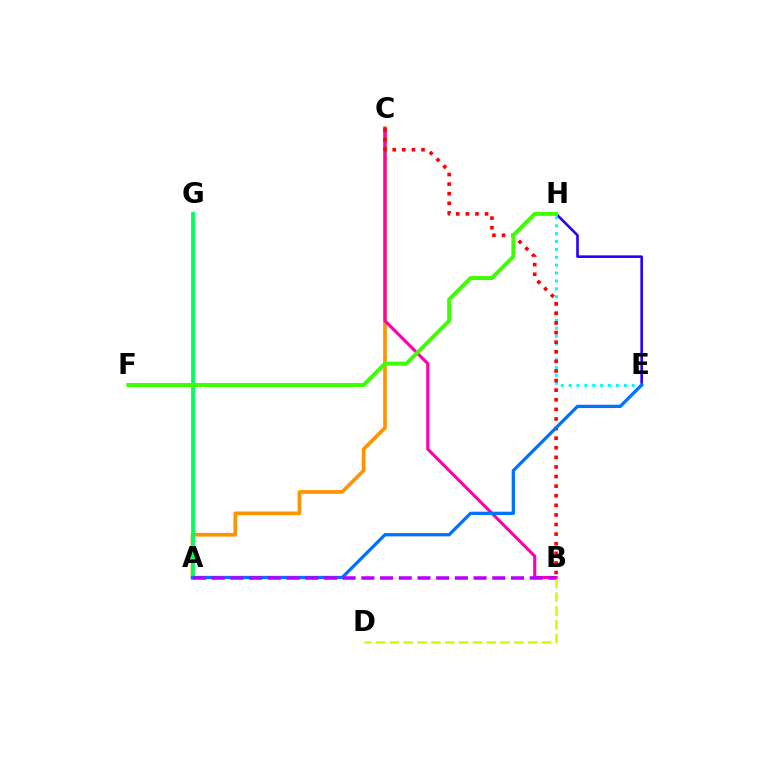{('B', 'D'): [{'color': '#d1ff00', 'line_style': 'dashed', 'thickness': 1.88}], ('A', 'C'): [{'color': '#ff9400', 'line_style': 'solid', 'thickness': 2.66}], ('A', 'G'): [{'color': '#00ff5c', 'line_style': 'solid', 'thickness': 2.74}], ('E', 'H'): [{'color': '#2500ff', 'line_style': 'solid', 'thickness': 1.88}, {'color': '#00fff6', 'line_style': 'dotted', 'thickness': 2.14}], ('B', 'C'): [{'color': '#ff00ac', 'line_style': 'solid', 'thickness': 2.24}, {'color': '#ff0000', 'line_style': 'dotted', 'thickness': 2.61}], ('F', 'H'): [{'color': '#3dff00', 'line_style': 'solid', 'thickness': 2.86}], ('A', 'E'): [{'color': '#0074ff', 'line_style': 'solid', 'thickness': 2.37}], ('A', 'B'): [{'color': '#b900ff', 'line_style': 'dashed', 'thickness': 2.54}]}